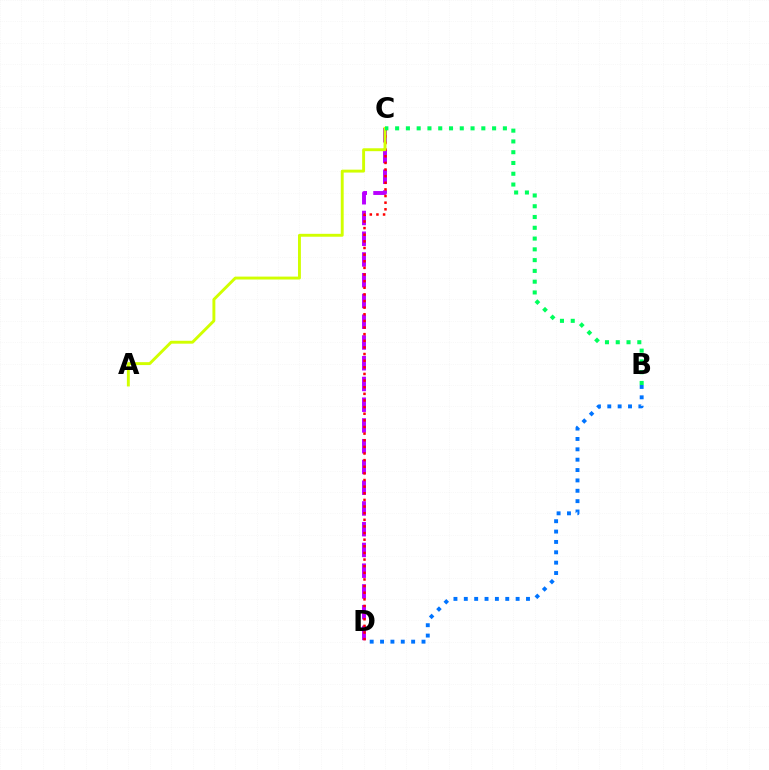{('C', 'D'): [{'color': '#b900ff', 'line_style': 'dashed', 'thickness': 2.82}, {'color': '#ff0000', 'line_style': 'dotted', 'thickness': 1.8}], ('B', 'D'): [{'color': '#0074ff', 'line_style': 'dotted', 'thickness': 2.82}], ('A', 'C'): [{'color': '#d1ff00', 'line_style': 'solid', 'thickness': 2.09}], ('B', 'C'): [{'color': '#00ff5c', 'line_style': 'dotted', 'thickness': 2.93}]}